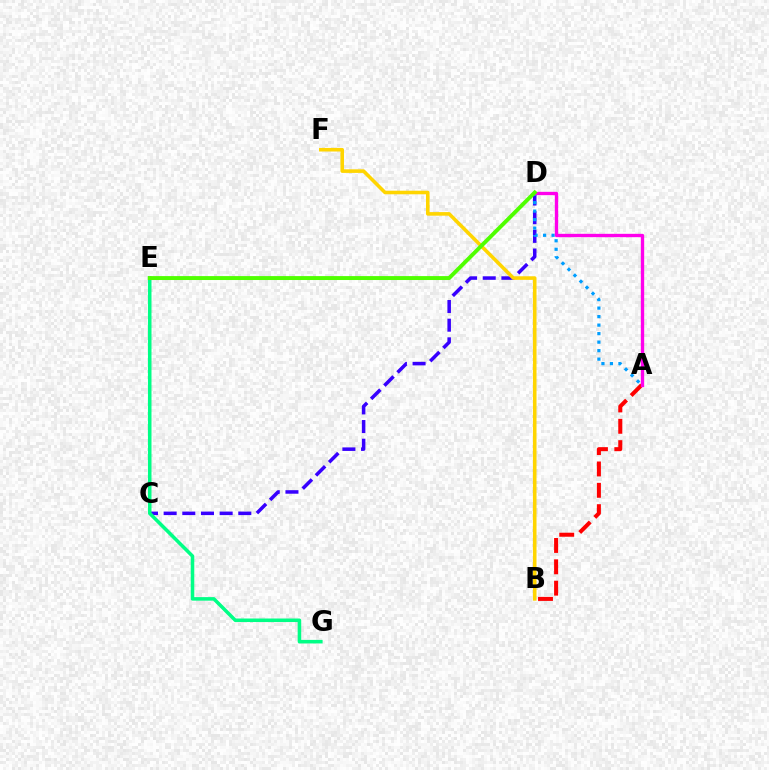{('C', 'D'): [{'color': '#3700ff', 'line_style': 'dashed', 'thickness': 2.54}], ('E', 'G'): [{'color': '#00ff86', 'line_style': 'solid', 'thickness': 2.55}], ('A', 'B'): [{'color': '#ff0000', 'line_style': 'dashed', 'thickness': 2.9}], ('A', 'D'): [{'color': '#009eff', 'line_style': 'dotted', 'thickness': 2.31}, {'color': '#ff00ed', 'line_style': 'solid', 'thickness': 2.41}], ('B', 'F'): [{'color': '#ffd500', 'line_style': 'solid', 'thickness': 2.58}], ('D', 'E'): [{'color': '#4fff00', 'line_style': 'solid', 'thickness': 2.83}]}